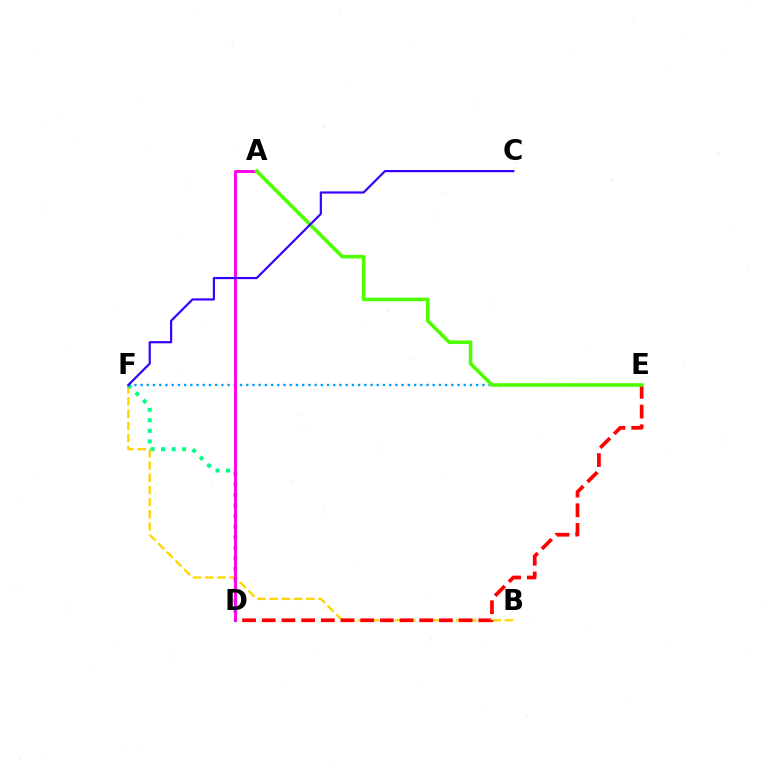{('B', 'F'): [{'color': '#ffd500', 'line_style': 'dashed', 'thickness': 1.66}], ('D', 'F'): [{'color': '#00ff86', 'line_style': 'dotted', 'thickness': 2.87}], ('D', 'E'): [{'color': '#ff0000', 'line_style': 'dashed', 'thickness': 2.67}], ('E', 'F'): [{'color': '#009eff', 'line_style': 'dotted', 'thickness': 1.69}], ('A', 'D'): [{'color': '#ff00ed', 'line_style': 'solid', 'thickness': 2.12}], ('A', 'E'): [{'color': '#4fff00', 'line_style': 'solid', 'thickness': 2.59}], ('C', 'F'): [{'color': '#3700ff', 'line_style': 'solid', 'thickness': 1.58}]}